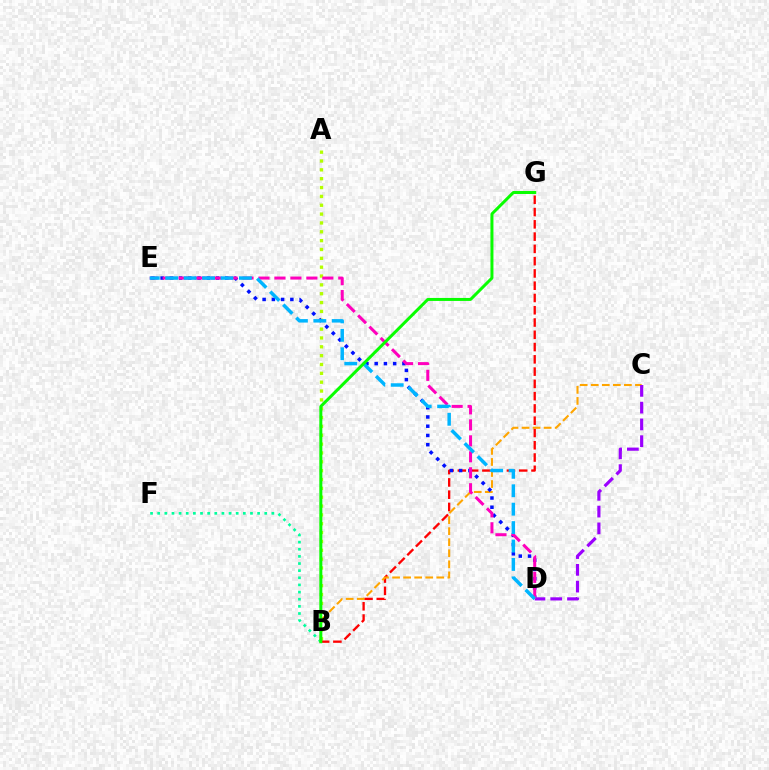{('A', 'B'): [{'color': '#b3ff00', 'line_style': 'dotted', 'thickness': 2.4}], ('B', 'F'): [{'color': '#00ff9d', 'line_style': 'dotted', 'thickness': 1.94}], ('B', 'G'): [{'color': '#ff0000', 'line_style': 'dashed', 'thickness': 1.67}, {'color': '#08ff00', 'line_style': 'solid', 'thickness': 2.16}], ('B', 'C'): [{'color': '#ffa500', 'line_style': 'dashed', 'thickness': 1.5}], ('D', 'E'): [{'color': '#0010ff', 'line_style': 'dotted', 'thickness': 2.51}, {'color': '#ff00bd', 'line_style': 'dashed', 'thickness': 2.17}, {'color': '#00b5ff', 'line_style': 'dashed', 'thickness': 2.5}], ('C', 'D'): [{'color': '#9b00ff', 'line_style': 'dashed', 'thickness': 2.28}]}